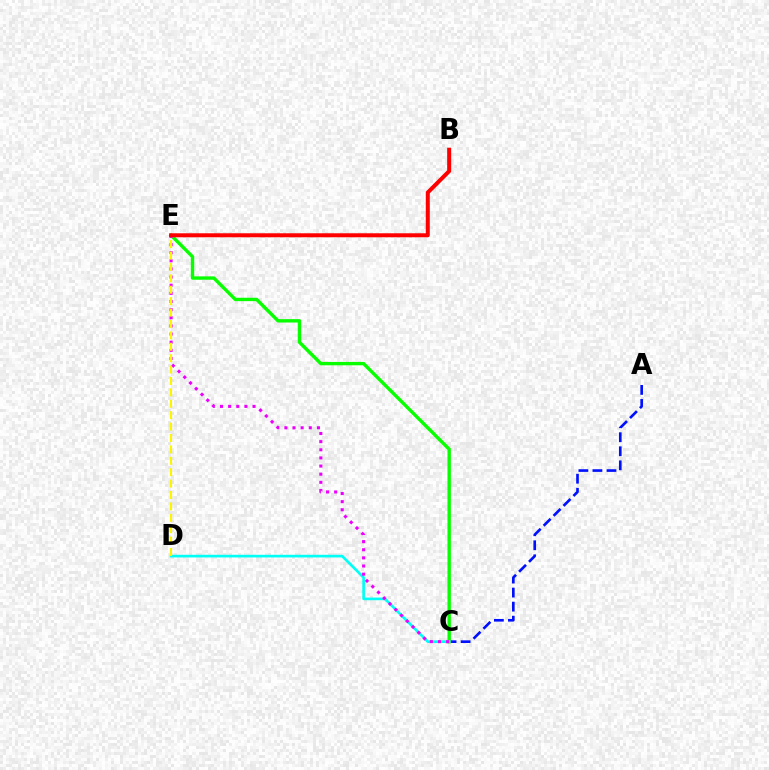{('A', 'C'): [{'color': '#0010ff', 'line_style': 'dashed', 'thickness': 1.91}], ('C', 'E'): [{'color': '#08ff00', 'line_style': 'solid', 'thickness': 2.44}, {'color': '#ee00ff', 'line_style': 'dotted', 'thickness': 2.21}], ('C', 'D'): [{'color': '#00fff6', 'line_style': 'solid', 'thickness': 1.91}], ('D', 'E'): [{'color': '#fcf500', 'line_style': 'dashed', 'thickness': 1.55}], ('B', 'E'): [{'color': '#ff0000', 'line_style': 'solid', 'thickness': 2.88}]}